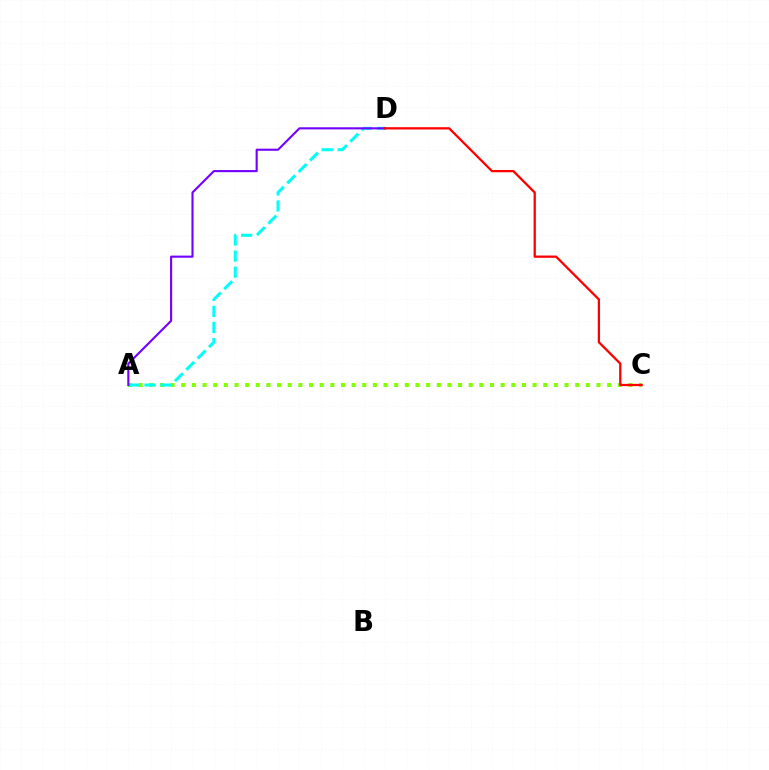{('A', 'C'): [{'color': '#84ff00', 'line_style': 'dotted', 'thickness': 2.89}], ('A', 'D'): [{'color': '#00fff6', 'line_style': 'dashed', 'thickness': 2.18}, {'color': '#7200ff', 'line_style': 'solid', 'thickness': 1.51}], ('C', 'D'): [{'color': '#ff0000', 'line_style': 'solid', 'thickness': 1.64}]}